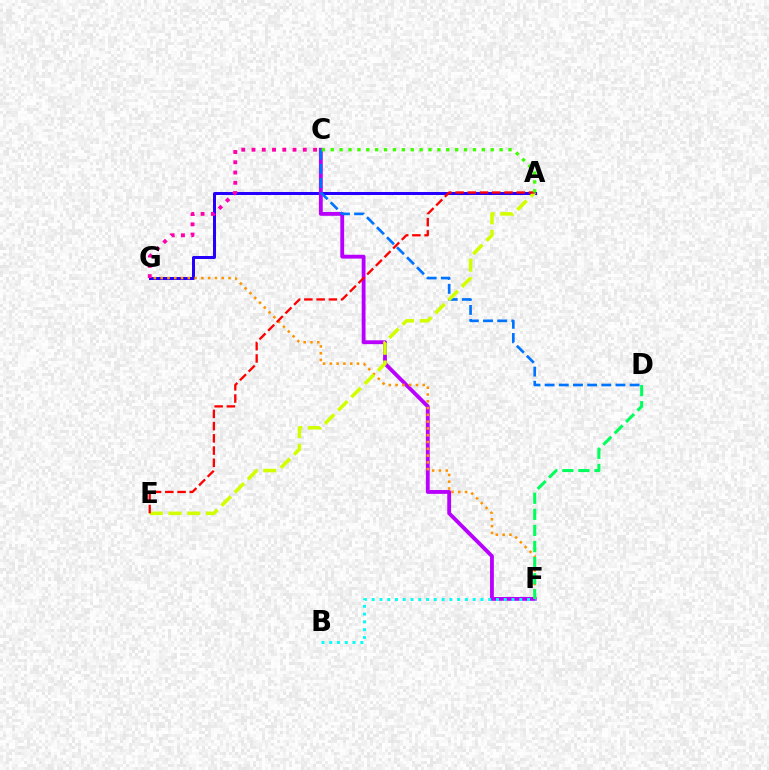{('A', 'G'): [{'color': '#2500ff', 'line_style': 'solid', 'thickness': 2.16}], ('C', 'F'): [{'color': '#b900ff', 'line_style': 'solid', 'thickness': 2.76}], ('F', 'G'): [{'color': '#ff9400', 'line_style': 'dotted', 'thickness': 1.84}], ('C', 'D'): [{'color': '#0074ff', 'line_style': 'dashed', 'thickness': 1.92}], ('A', 'E'): [{'color': '#d1ff00', 'line_style': 'dashed', 'thickness': 2.55}, {'color': '#ff0000', 'line_style': 'dashed', 'thickness': 1.66}], ('C', 'G'): [{'color': '#ff00ac', 'line_style': 'dotted', 'thickness': 2.79}], ('D', 'F'): [{'color': '#00ff5c', 'line_style': 'dashed', 'thickness': 2.19}], ('A', 'C'): [{'color': '#3dff00', 'line_style': 'dotted', 'thickness': 2.41}], ('B', 'F'): [{'color': '#00fff6', 'line_style': 'dotted', 'thickness': 2.11}]}